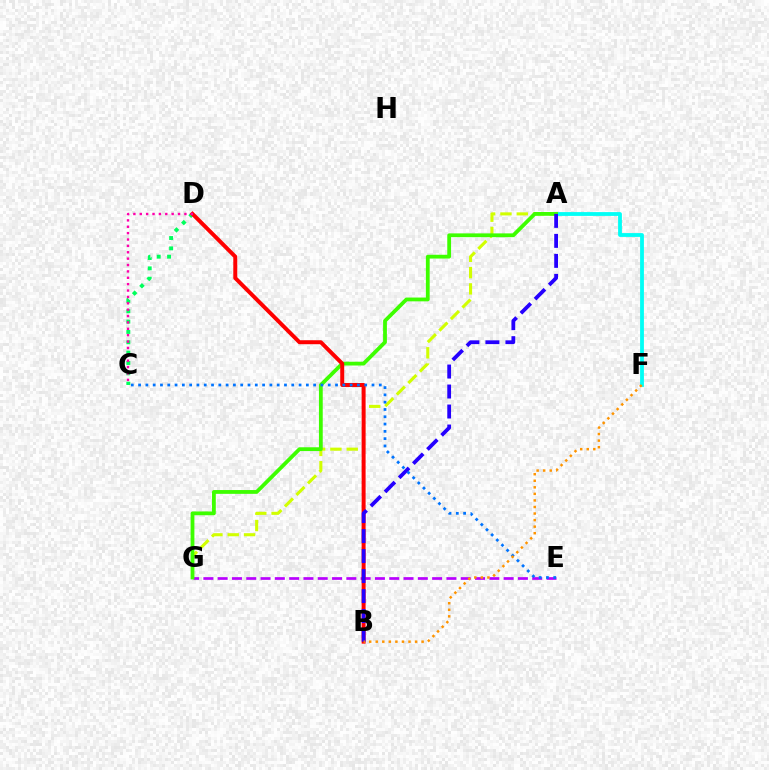{('C', 'D'): [{'color': '#00ff5c', 'line_style': 'dotted', 'thickness': 2.81}, {'color': '#ff00ac', 'line_style': 'dotted', 'thickness': 1.73}], ('A', 'F'): [{'color': '#00fff6', 'line_style': 'solid', 'thickness': 2.74}], ('E', 'G'): [{'color': '#b900ff', 'line_style': 'dashed', 'thickness': 1.94}], ('A', 'G'): [{'color': '#d1ff00', 'line_style': 'dashed', 'thickness': 2.22}, {'color': '#3dff00', 'line_style': 'solid', 'thickness': 2.73}], ('B', 'D'): [{'color': '#ff0000', 'line_style': 'solid', 'thickness': 2.86}], ('A', 'B'): [{'color': '#2500ff', 'line_style': 'dashed', 'thickness': 2.72}], ('C', 'E'): [{'color': '#0074ff', 'line_style': 'dotted', 'thickness': 1.98}], ('B', 'F'): [{'color': '#ff9400', 'line_style': 'dotted', 'thickness': 1.78}]}